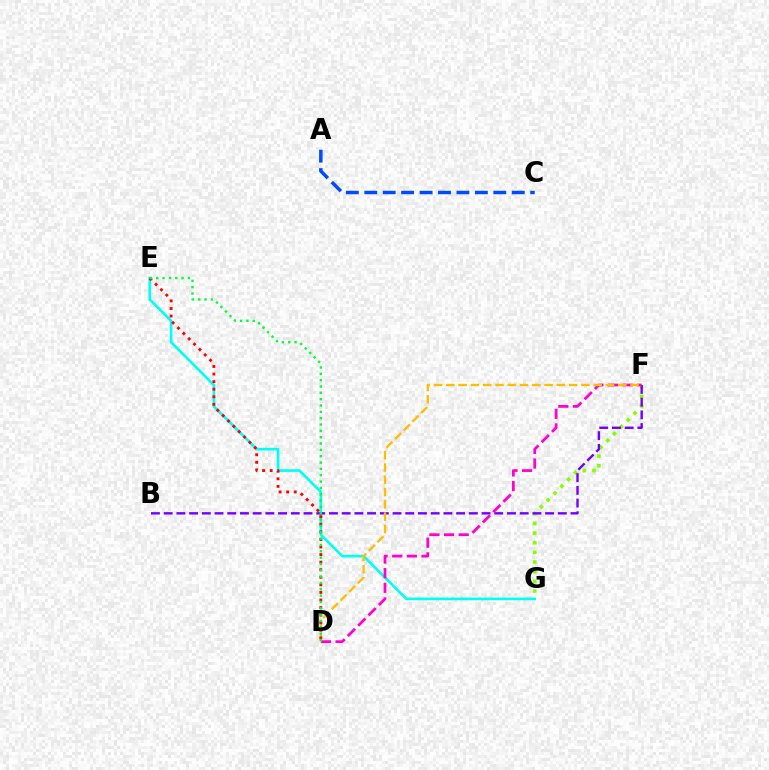{('E', 'G'): [{'color': '#00fff6', 'line_style': 'solid', 'thickness': 1.9}], ('F', 'G'): [{'color': '#84ff00', 'line_style': 'dotted', 'thickness': 2.63}], ('B', 'F'): [{'color': '#7200ff', 'line_style': 'dashed', 'thickness': 1.73}], ('A', 'C'): [{'color': '#004bff', 'line_style': 'dashed', 'thickness': 2.5}], ('D', 'F'): [{'color': '#ff00cf', 'line_style': 'dashed', 'thickness': 1.99}, {'color': '#ffbd00', 'line_style': 'dashed', 'thickness': 1.67}], ('D', 'E'): [{'color': '#ff0000', 'line_style': 'dotted', 'thickness': 2.06}, {'color': '#00ff39', 'line_style': 'dotted', 'thickness': 1.72}]}